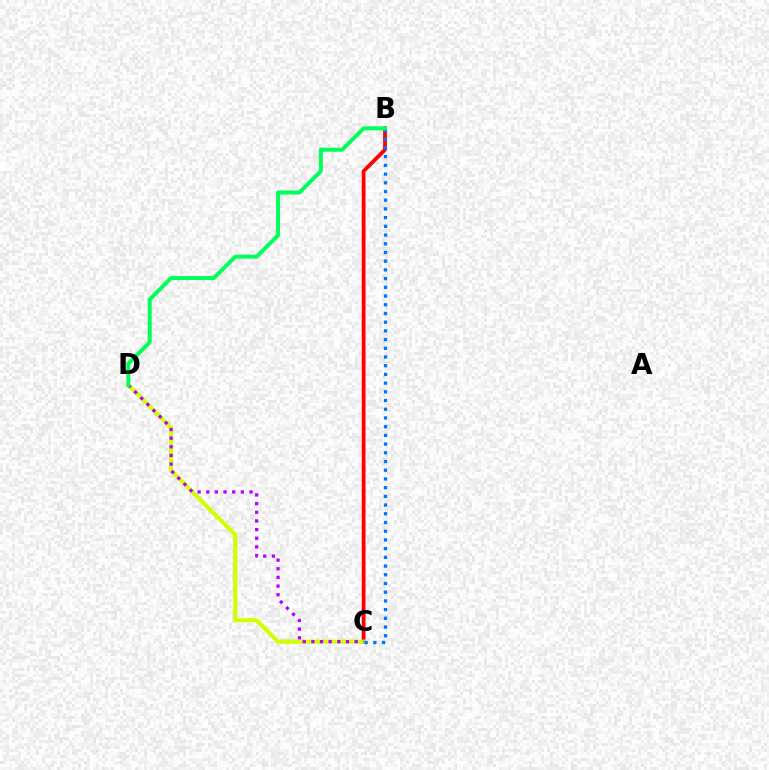{('B', 'C'): [{'color': '#ff0000', 'line_style': 'solid', 'thickness': 2.72}, {'color': '#0074ff', 'line_style': 'dotted', 'thickness': 2.37}], ('C', 'D'): [{'color': '#d1ff00', 'line_style': 'solid', 'thickness': 2.93}, {'color': '#b900ff', 'line_style': 'dotted', 'thickness': 2.35}], ('B', 'D'): [{'color': '#00ff5c', 'line_style': 'solid', 'thickness': 2.86}]}